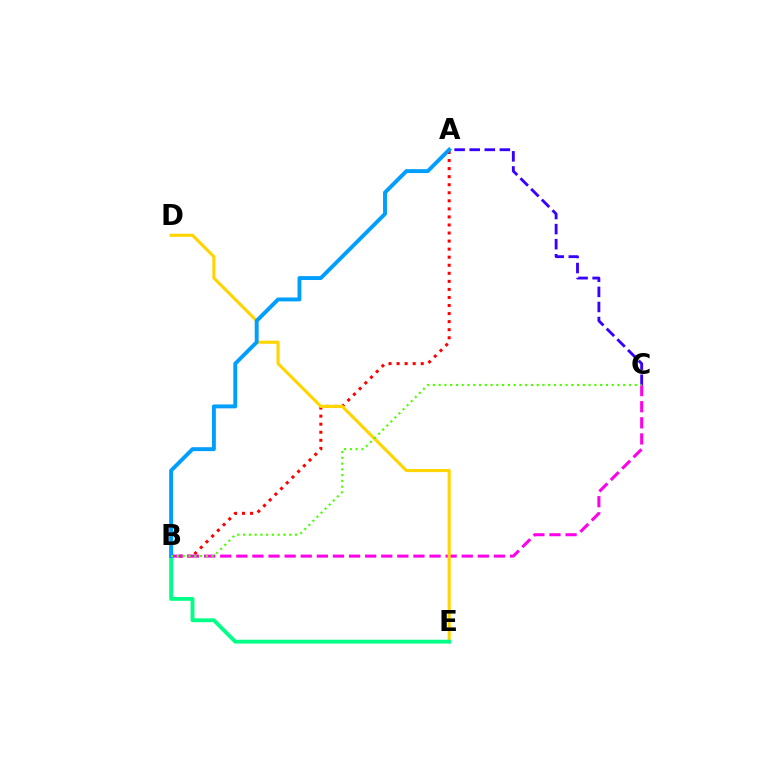{('A', 'B'): [{'color': '#ff0000', 'line_style': 'dotted', 'thickness': 2.19}, {'color': '#009eff', 'line_style': 'solid', 'thickness': 2.81}], ('B', 'C'): [{'color': '#ff00ed', 'line_style': 'dashed', 'thickness': 2.19}, {'color': '#4fff00', 'line_style': 'dotted', 'thickness': 1.57}], ('D', 'E'): [{'color': '#ffd500', 'line_style': 'solid', 'thickness': 2.23}], ('B', 'E'): [{'color': '#00ff86', 'line_style': 'solid', 'thickness': 2.77}], ('A', 'C'): [{'color': '#3700ff', 'line_style': 'dashed', 'thickness': 2.05}]}